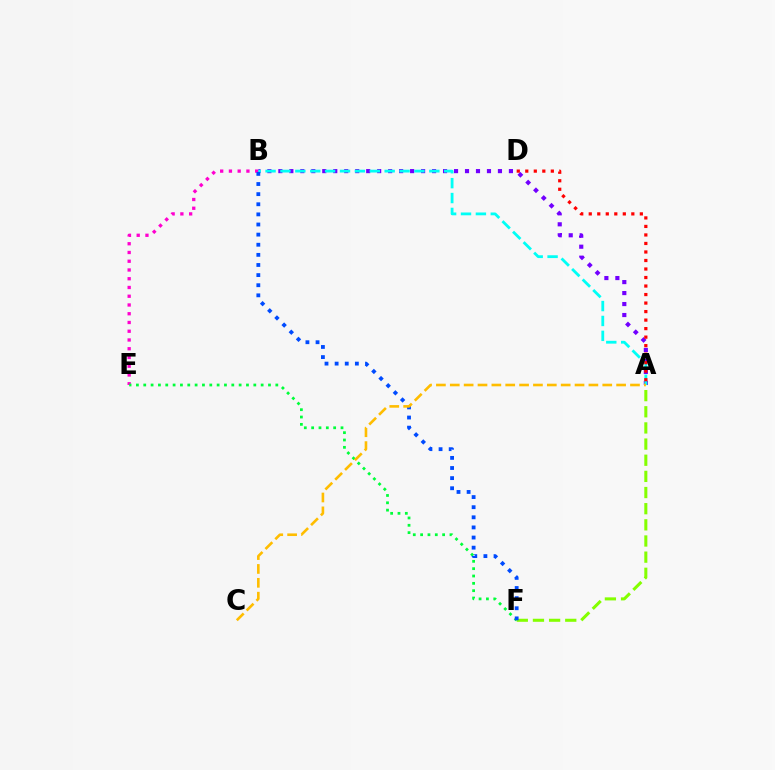{('A', 'F'): [{'color': '#84ff00', 'line_style': 'dashed', 'thickness': 2.19}], ('A', 'B'): [{'color': '#7200ff', 'line_style': 'dotted', 'thickness': 2.98}, {'color': '#00fff6', 'line_style': 'dashed', 'thickness': 2.02}], ('B', 'E'): [{'color': '#ff00cf', 'line_style': 'dotted', 'thickness': 2.38}], ('A', 'D'): [{'color': '#ff0000', 'line_style': 'dotted', 'thickness': 2.31}], ('E', 'F'): [{'color': '#00ff39', 'line_style': 'dotted', 'thickness': 1.99}], ('B', 'F'): [{'color': '#004bff', 'line_style': 'dotted', 'thickness': 2.75}], ('A', 'C'): [{'color': '#ffbd00', 'line_style': 'dashed', 'thickness': 1.88}]}